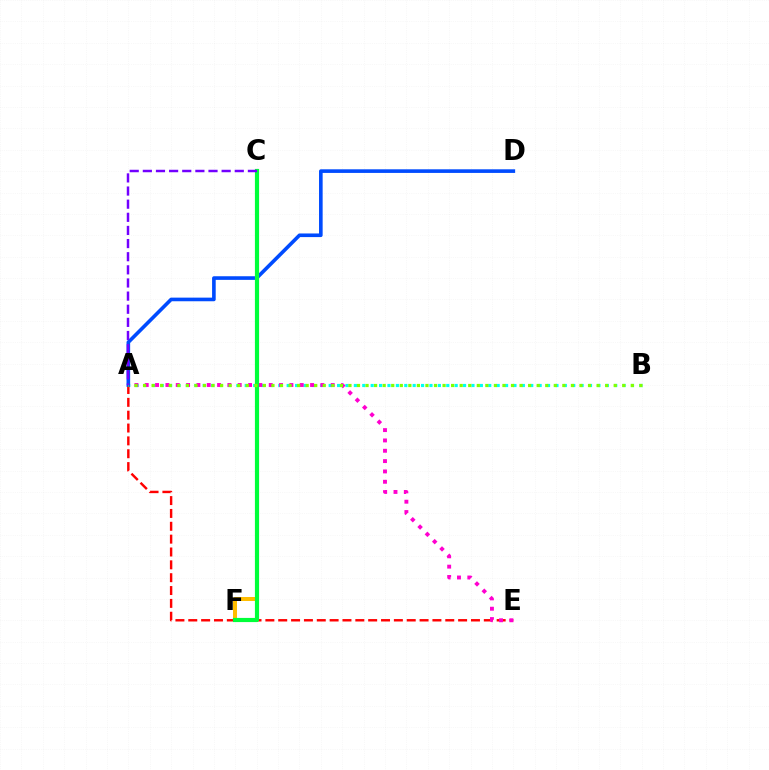{('A', 'B'): [{'color': '#00fff6', 'line_style': 'dotted', 'thickness': 2.28}, {'color': '#84ff00', 'line_style': 'dotted', 'thickness': 2.32}], ('A', 'E'): [{'color': '#ff0000', 'line_style': 'dashed', 'thickness': 1.75}, {'color': '#ff00cf', 'line_style': 'dotted', 'thickness': 2.81}], ('C', 'F'): [{'color': '#ffbd00', 'line_style': 'solid', 'thickness': 2.89}, {'color': '#00ff39', 'line_style': 'solid', 'thickness': 3.0}], ('A', 'D'): [{'color': '#004bff', 'line_style': 'solid', 'thickness': 2.61}], ('A', 'C'): [{'color': '#7200ff', 'line_style': 'dashed', 'thickness': 1.78}]}